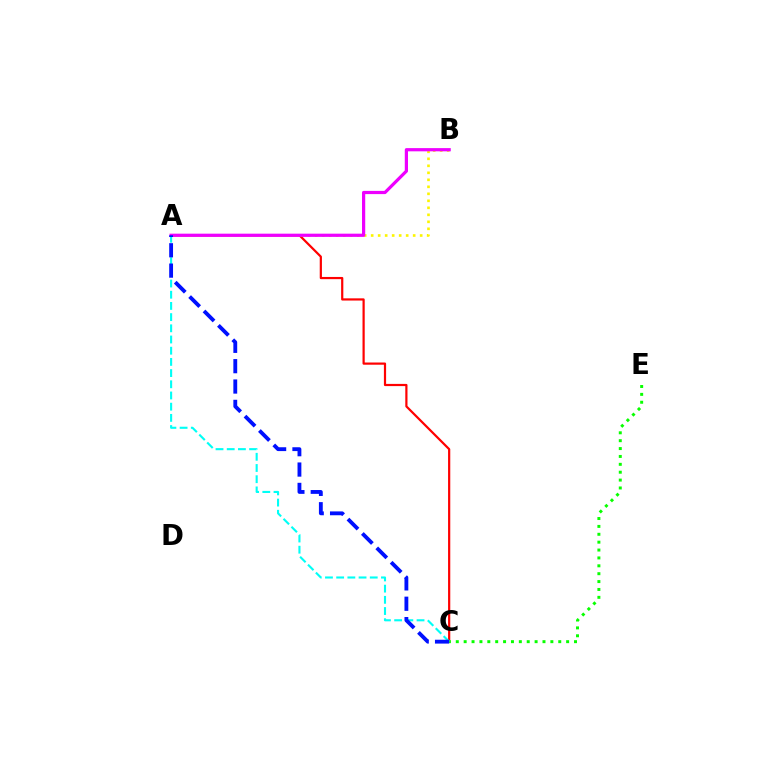{('A', 'C'): [{'color': '#ff0000', 'line_style': 'solid', 'thickness': 1.59}, {'color': '#00fff6', 'line_style': 'dashed', 'thickness': 1.52}, {'color': '#0010ff', 'line_style': 'dashed', 'thickness': 2.77}], ('C', 'E'): [{'color': '#08ff00', 'line_style': 'dotted', 'thickness': 2.14}], ('A', 'B'): [{'color': '#fcf500', 'line_style': 'dotted', 'thickness': 1.9}, {'color': '#ee00ff', 'line_style': 'solid', 'thickness': 2.31}]}